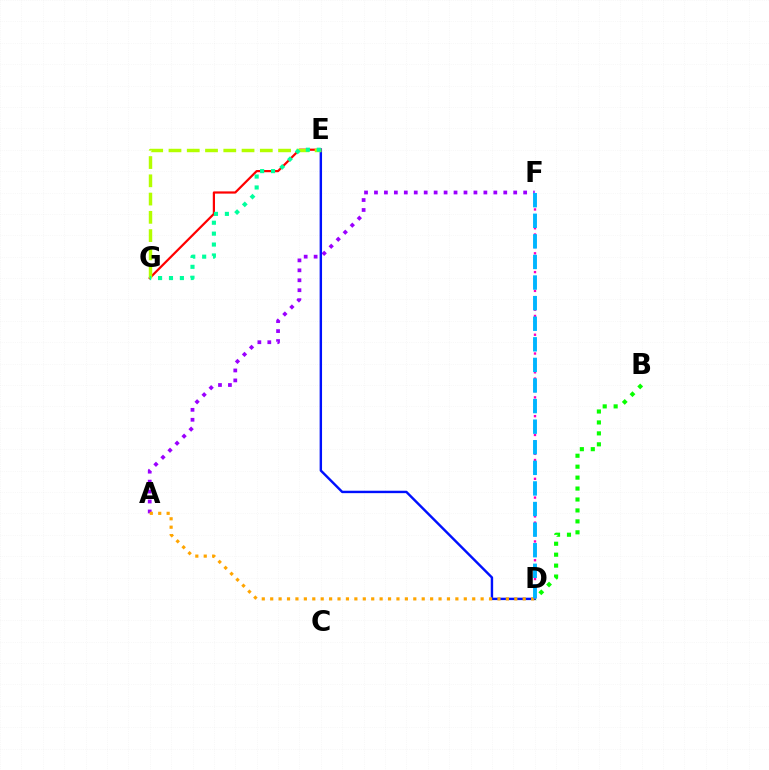{('A', 'F'): [{'color': '#9b00ff', 'line_style': 'dotted', 'thickness': 2.7}], ('E', 'G'): [{'color': '#ff0000', 'line_style': 'solid', 'thickness': 1.59}, {'color': '#b3ff00', 'line_style': 'dashed', 'thickness': 2.48}, {'color': '#00ff9d', 'line_style': 'dotted', 'thickness': 2.97}], ('D', 'E'): [{'color': '#0010ff', 'line_style': 'solid', 'thickness': 1.74}], ('B', 'D'): [{'color': '#08ff00', 'line_style': 'dotted', 'thickness': 2.97}], ('A', 'D'): [{'color': '#ffa500', 'line_style': 'dotted', 'thickness': 2.29}], ('D', 'F'): [{'color': '#ff00bd', 'line_style': 'dotted', 'thickness': 1.7}, {'color': '#00b5ff', 'line_style': 'dashed', 'thickness': 2.8}]}